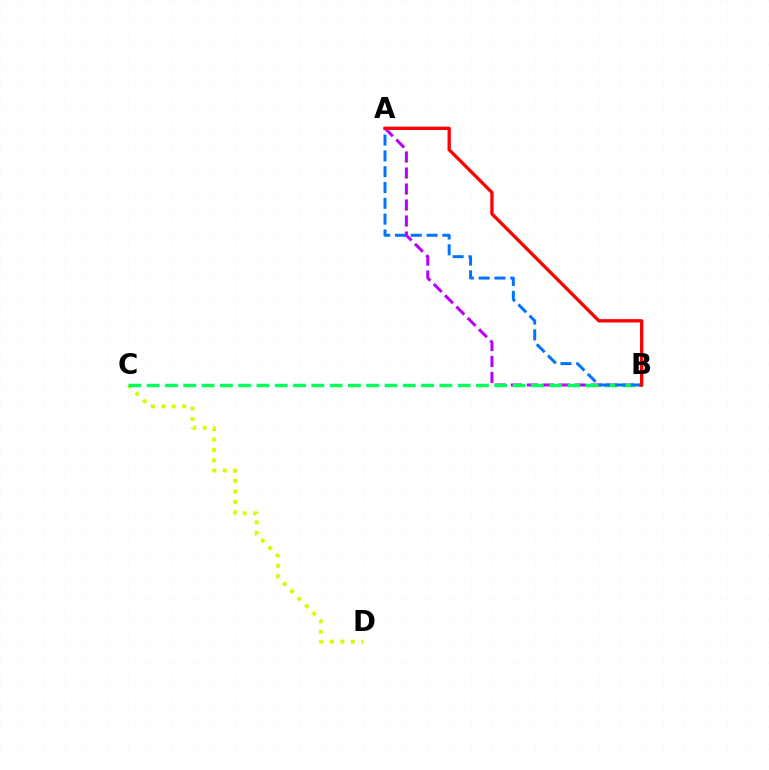{('A', 'B'): [{'color': '#b900ff', 'line_style': 'dashed', 'thickness': 2.17}, {'color': '#0074ff', 'line_style': 'dashed', 'thickness': 2.15}, {'color': '#ff0000', 'line_style': 'solid', 'thickness': 2.37}], ('C', 'D'): [{'color': '#d1ff00', 'line_style': 'dotted', 'thickness': 2.84}], ('B', 'C'): [{'color': '#00ff5c', 'line_style': 'dashed', 'thickness': 2.48}]}